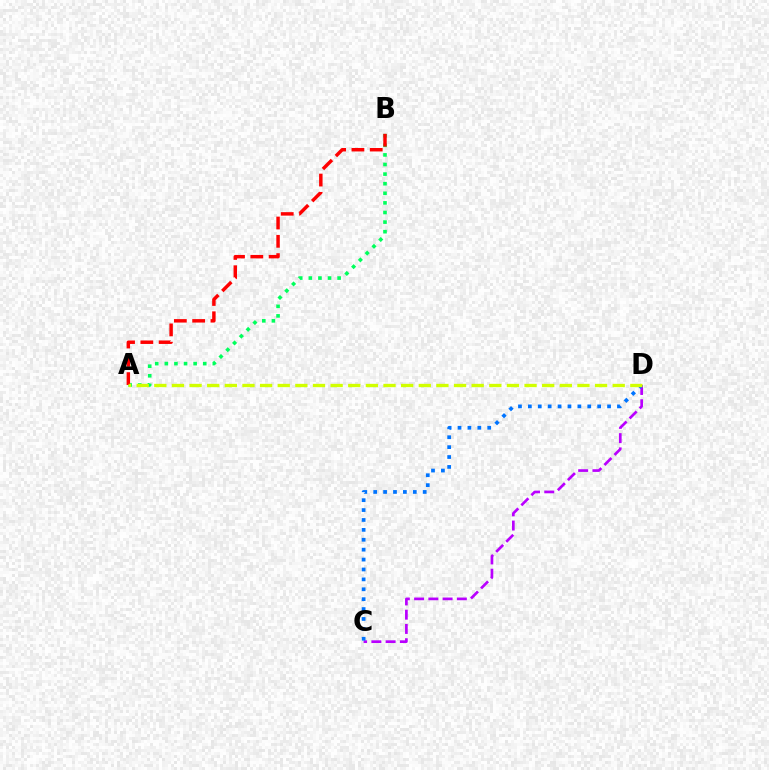{('C', 'D'): [{'color': '#b900ff', 'line_style': 'dashed', 'thickness': 1.94}, {'color': '#0074ff', 'line_style': 'dotted', 'thickness': 2.69}], ('A', 'B'): [{'color': '#00ff5c', 'line_style': 'dotted', 'thickness': 2.61}, {'color': '#ff0000', 'line_style': 'dashed', 'thickness': 2.49}], ('A', 'D'): [{'color': '#d1ff00', 'line_style': 'dashed', 'thickness': 2.4}]}